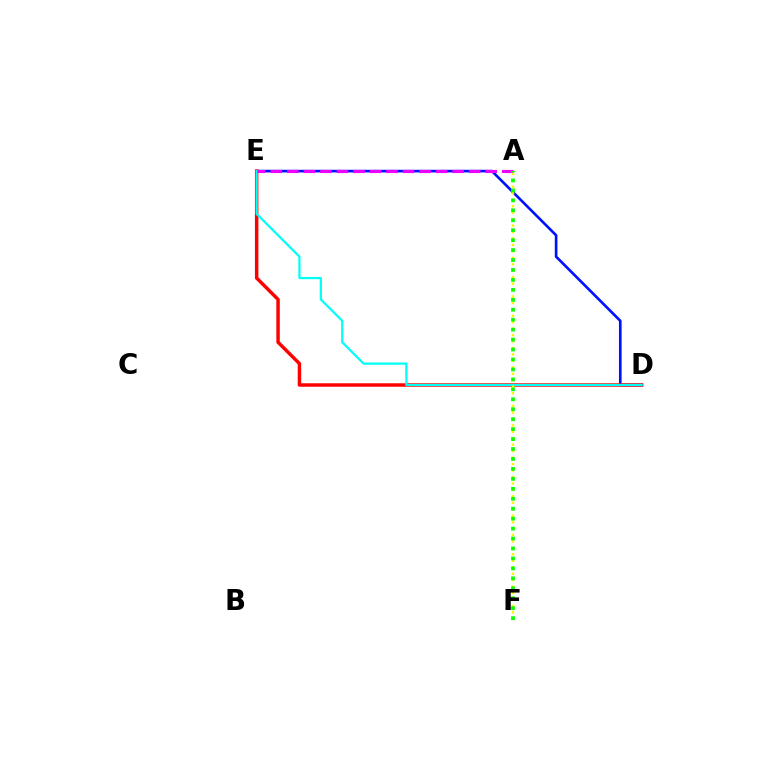{('D', 'E'): [{'color': '#0010ff', 'line_style': 'solid', 'thickness': 1.9}, {'color': '#ff0000', 'line_style': 'solid', 'thickness': 2.49}, {'color': '#00fff6', 'line_style': 'solid', 'thickness': 1.61}], ('A', 'E'): [{'color': '#ee00ff', 'line_style': 'dashed', 'thickness': 2.25}], ('A', 'F'): [{'color': '#fcf500', 'line_style': 'dotted', 'thickness': 1.75}, {'color': '#08ff00', 'line_style': 'dotted', 'thickness': 2.7}]}